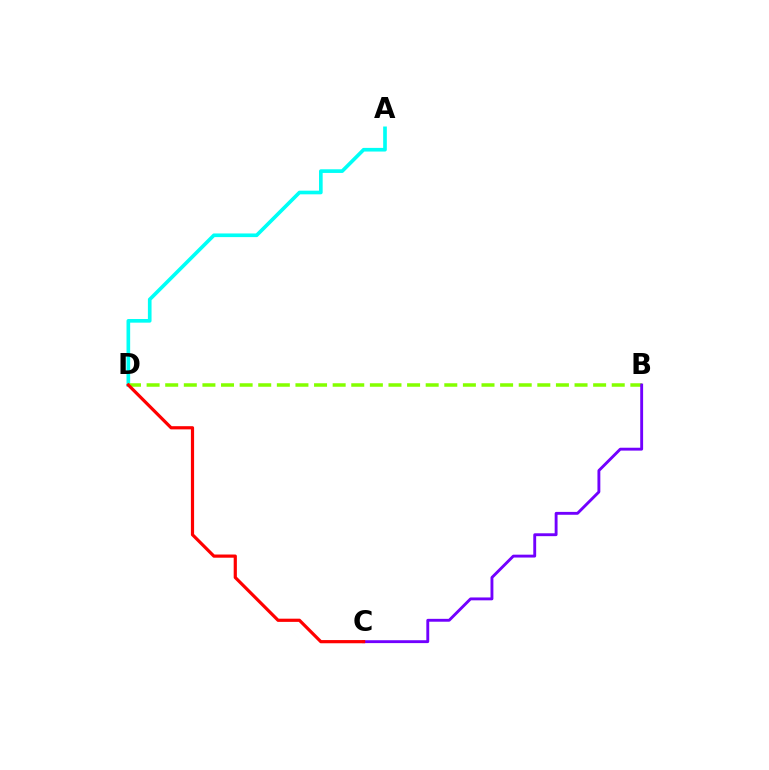{('A', 'D'): [{'color': '#00fff6', 'line_style': 'solid', 'thickness': 2.63}], ('B', 'D'): [{'color': '#84ff00', 'line_style': 'dashed', 'thickness': 2.53}], ('B', 'C'): [{'color': '#7200ff', 'line_style': 'solid', 'thickness': 2.07}], ('C', 'D'): [{'color': '#ff0000', 'line_style': 'solid', 'thickness': 2.3}]}